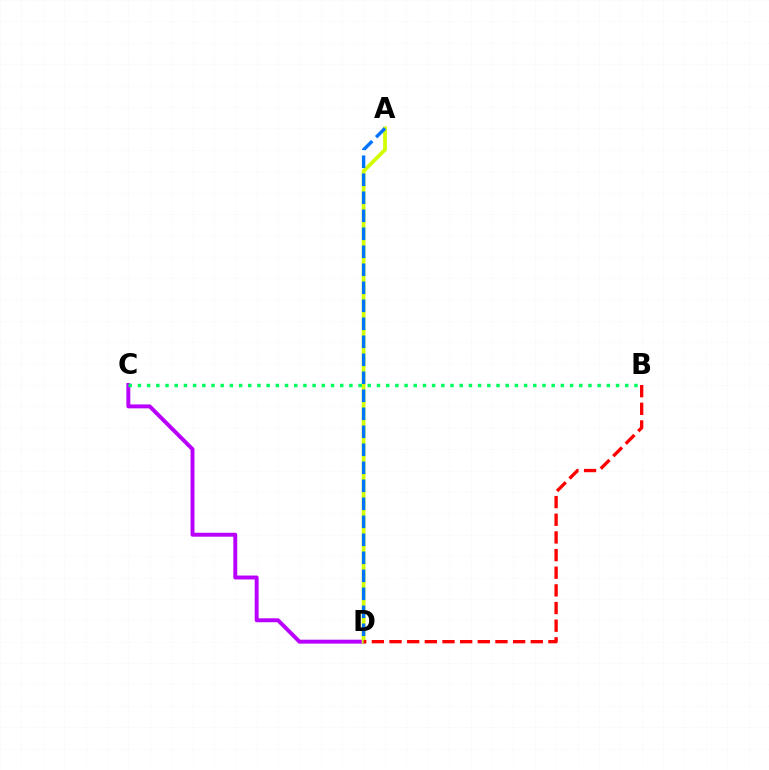{('C', 'D'): [{'color': '#b900ff', 'line_style': 'solid', 'thickness': 2.83}], ('A', 'D'): [{'color': '#d1ff00', 'line_style': 'solid', 'thickness': 2.69}, {'color': '#0074ff', 'line_style': 'dashed', 'thickness': 2.45}], ('B', 'C'): [{'color': '#00ff5c', 'line_style': 'dotted', 'thickness': 2.5}], ('B', 'D'): [{'color': '#ff0000', 'line_style': 'dashed', 'thickness': 2.4}]}